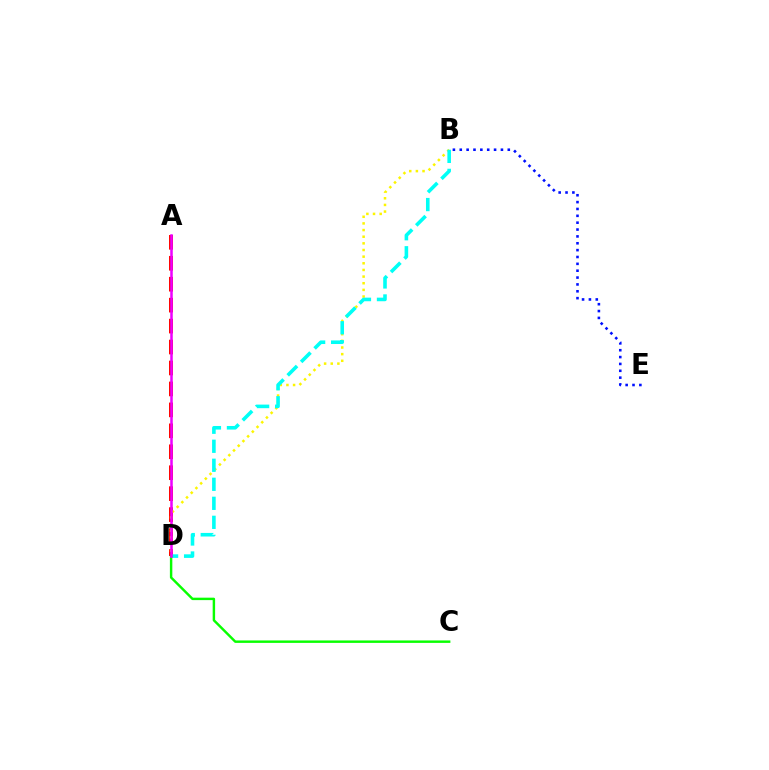{('A', 'D'): [{'color': '#ff0000', 'line_style': 'dashed', 'thickness': 2.85}, {'color': '#ee00ff', 'line_style': 'solid', 'thickness': 1.82}], ('B', 'E'): [{'color': '#0010ff', 'line_style': 'dotted', 'thickness': 1.86}], ('B', 'D'): [{'color': '#fcf500', 'line_style': 'dotted', 'thickness': 1.81}, {'color': '#00fff6', 'line_style': 'dashed', 'thickness': 2.58}], ('C', 'D'): [{'color': '#08ff00', 'line_style': 'solid', 'thickness': 1.76}]}